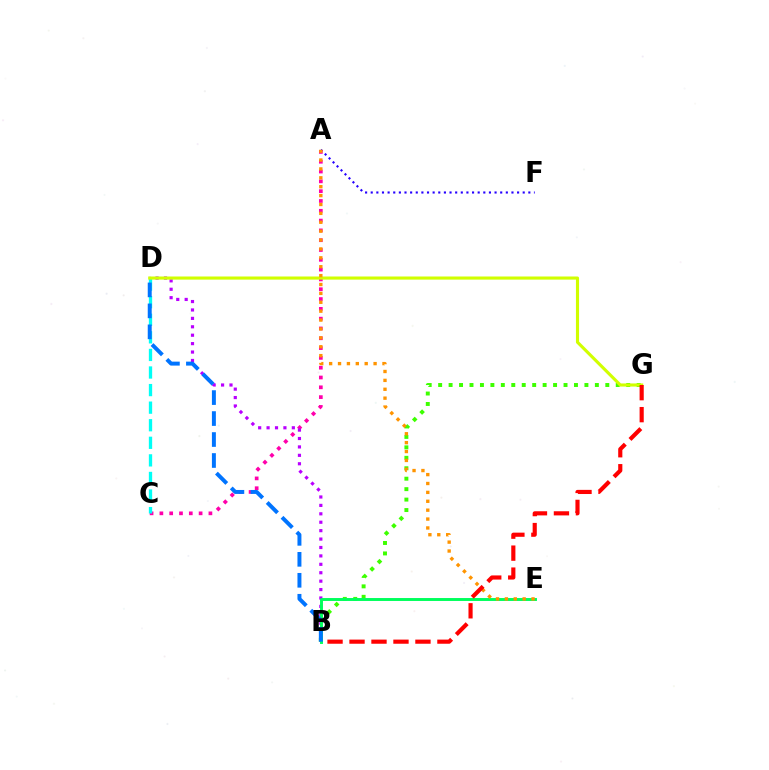{('A', 'F'): [{'color': '#2500ff', 'line_style': 'dotted', 'thickness': 1.53}], ('A', 'C'): [{'color': '#ff00ac', 'line_style': 'dotted', 'thickness': 2.66}], ('B', 'D'): [{'color': '#b900ff', 'line_style': 'dotted', 'thickness': 2.29}, {'color': '#0074ff', 'line_style': 'dashed', 'thickness': 2.85}], ('C', 'D'): [{'color': '#00fff6', 'line_style': 'dashed', 'thickness': 2.39}], ('B', 'G'): [{'color': '#3dff00', 'line_style': 'dotted', 'thickness': 2.84}, {'color': '#ff0000', 'line_style': 'dashed', 'thickness': 2.99}], ('B', 'E'): [{'color': '#00ff5c', 'line_style': 'solid', 'thickness': 2.11}], ('D', 'G'): [{'color': '#d1ff00', 'line_style': 'solid', 'thickness': 2.24}], ('A', 'E'): [{'color': '#ff9400', 'line_style': 'dotted', 'thickness': 2.42}]}